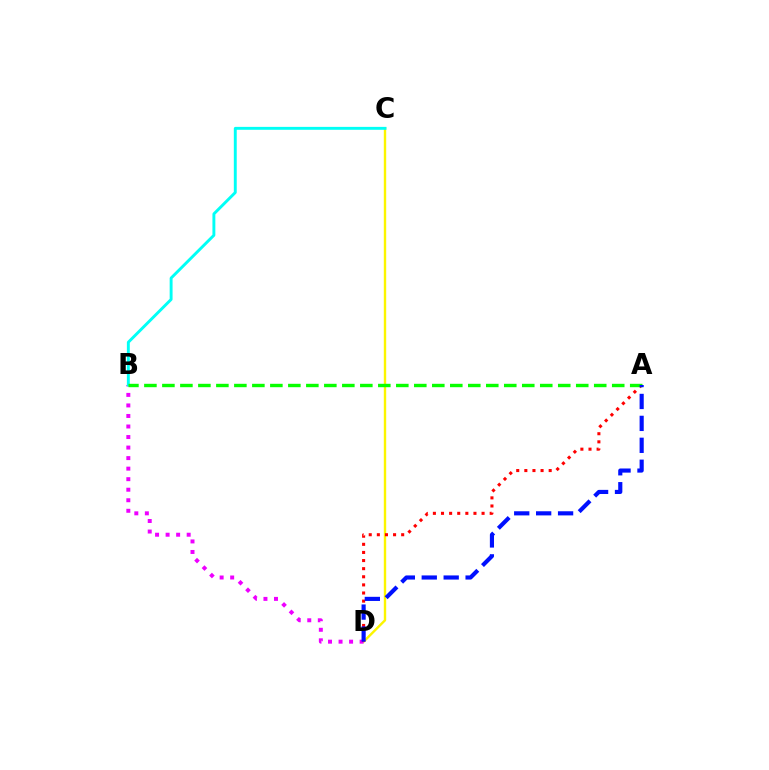{('C', 'D'): [{'color': '#fcf500', 'line_style': 'solid', 'thickness': 1.73}], ('B', 'D'): [{'color': '#ee00ff', 'line_style': 'dotted', 'thickness': 2.86}], ('A', 'D'): [{'color': '#ff0000', 'line_style': 'dotted', 'thickness': 2.2}, {'color': '#0010ff', 'line_style': 'dashed', 'thickness': 2.98}], ('B', 'C'): [{'color': '#00fff6', 'line_style': 'solid', 'thickness': 2.1}], ('A', 'B'): [{'color': '#08ff00', 'line_style': 'dashed', 'thickness': 2.44}]}